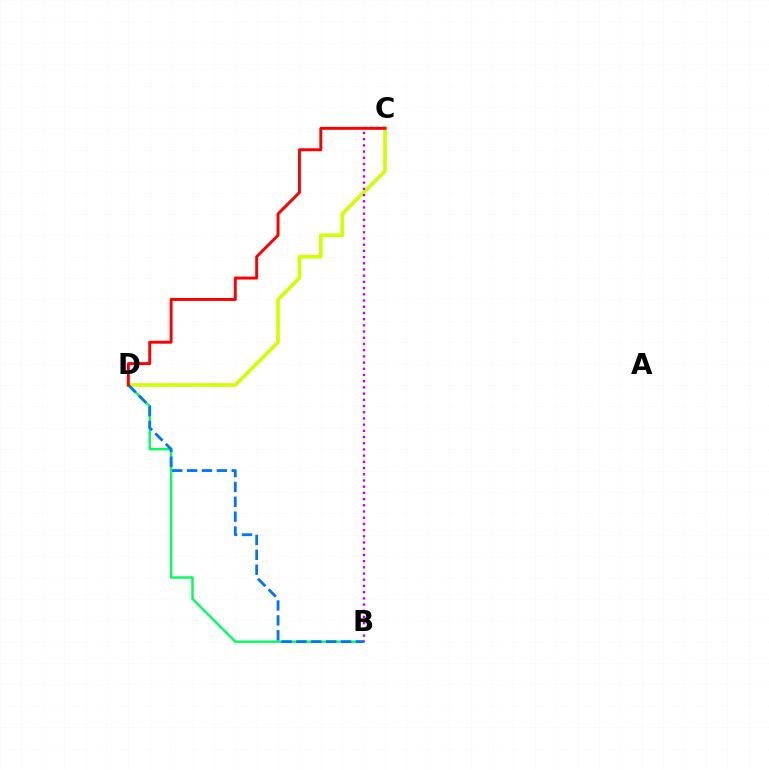{('B', 'D'): [{'color': '#00ff5c', 'line_style': 'solid', 'thickness': 1.74}, {'color': '#0074ff', 'line_style': 'dashed', 'thickness': 2.02}], ('C', 'D'): [{'color': '#d1ff00', 'line_style': 'solid', 'thickness': 2.64}, {'color': '#ff0000', 'line_style': 'solid', 'thickness': 2.12}], ('B', 'C'): [{'color': '#b900ff', 'line_style': 'dotted', 'thickness': 1.69}]}